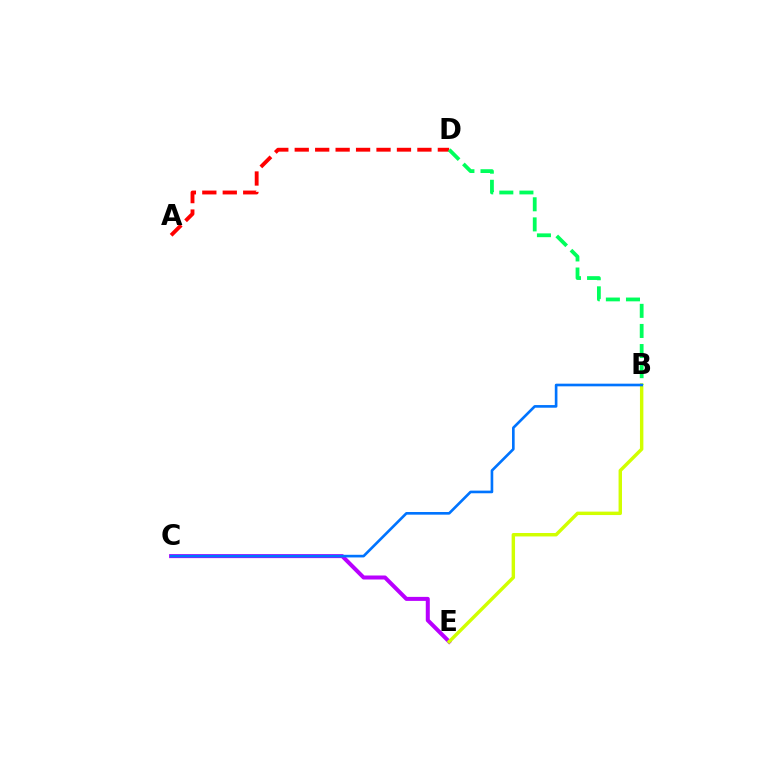{('C', 'E'): [{'color': '#b900ff', 'line_style': 'solid', 'thickness': 2.89}], ('A', 'D'): [{'color': '#ff0000', 'line_style': 'dashed', 'thickness': 2.78}], ('B', 'E'): [{'color': '#d1ff00', 'line_style': 'solid', 'thickness': 2.47}], ('B', 'D'): [{'color': '#00ff5c', 'line_style': 'dashed', 'thickness': 2.73}], ('B', 'C'): [{'color': '#0074ff', 'line_style': 'solid', 'thickness': 1.9}]}